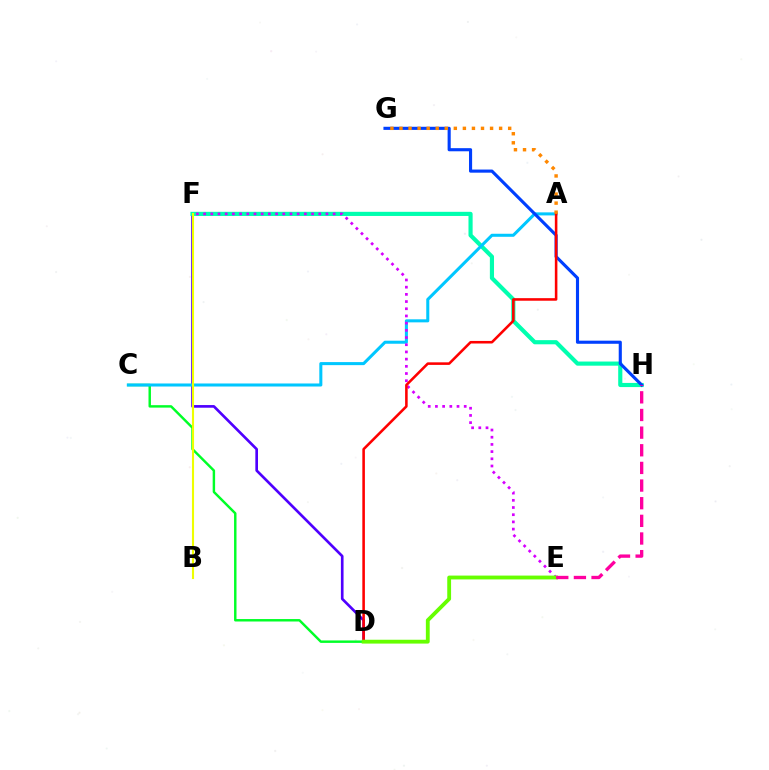{('D', 'F'): [{'color': '#4f00ff', 'line_style': 'solid', 'thickness': 1.91}], ('C', 'D'): [{'color': '#00ff27', 'line_style': 'solid', 'thickness': 1.76}], ('F', 'H'): [{'color': '#00ffaf', 'line_style': 'solid', 'thickness': 2.99}], ('A', 'C'): [{'color': '#00c7ff', 'line_style': 'solid', 'thickness': 2.19}], ('G', 'H'): [{'color': '#003fff', 'line_style': 'solid', 'thickness': 2.25}], ('E', 'F'): [{'color': '#d600ff', 'line_style': 'dotted', 'thickness': 1.96}], ('A', 'D'): [{'color': '#ff0000', 'line_style': 'solid', 'thickness': 1.85}], ('A', 'G'): [{'color': '#ff8800', 'line_style': 'dotted', 'thickness': 2.46}], ('B', 'F'): [{'color': '#eeff00', 'line_style': 'solid', 'thickness': 1.52}], ('D', 'E'): [{'color': '#66ff00', 'line_style': 'solid', 'thickness': 2.76}], ('E', 'H'): [{'color': '#ff00a0', 'line_style': 'dashed', 'thickness': 2.4}]}